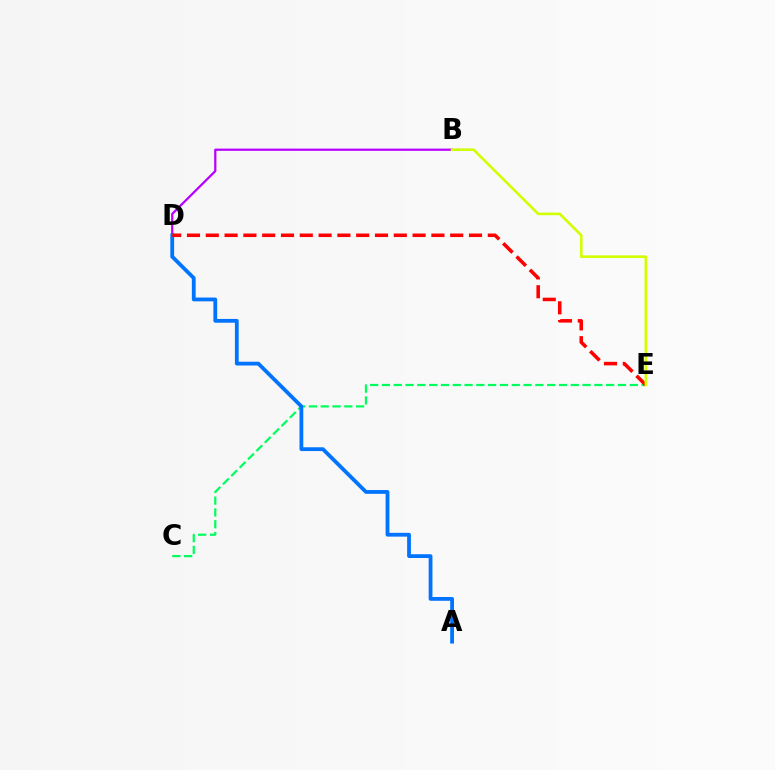{('B', 'D'): [{'color': '#b900ff', 'line_style': 'solid', 'thickness': 1.61}], ('C', 'E'): [{'color': '#00ff5c', 'line_style': 'dashed', 'thickness': 1.6}], ('A', 'D'): [{'color': '#0074ff', 'line_style': 'solid', 'thickness': 2.73}], ('D', 'E'): [{'color': '#ff0000', 'line_style': 'dashed', 'thickness': 2.55}], ('B', 'E'): [{'color': '#d1ff00', 'line_style': 'solid', 'thickness': 1.88}]}